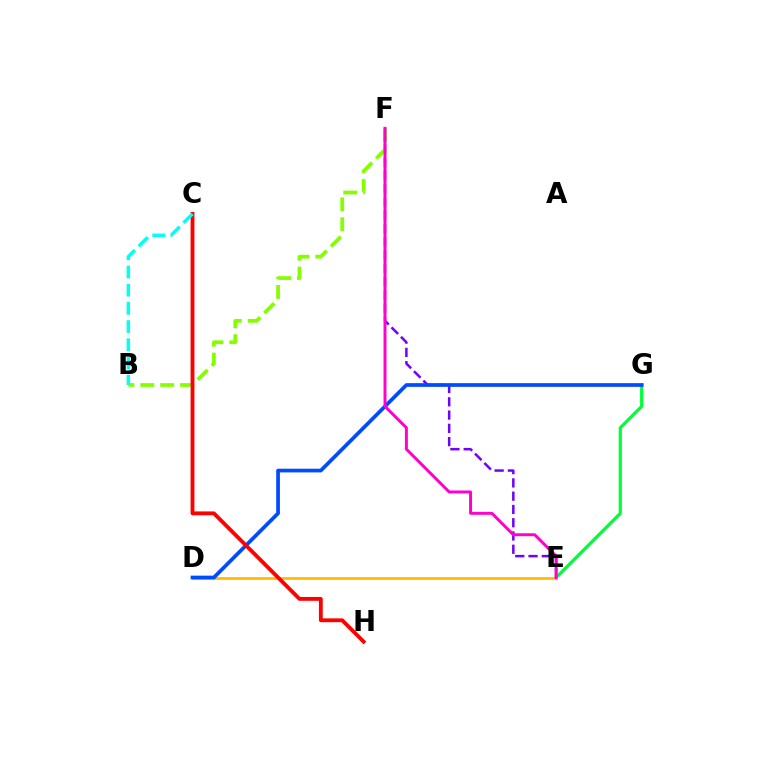{('E', 'F'): [{'color': '#7200ff', 'line_style': 'dashed', 'thickness': 1.8}, {'color': '#ff00cf', 'line_style': 'solid', 'thickness': 2.12}], ('E', 'G'): [{'color': '#00ff39', 'line_style': 'solid', 'thickness': 2.31}], ('D', 'E'): [{'color': '#ffbd00', 'line_style': 'solid', 'thickness': 2.03}], ('D', 'G'): [{'color': '#004bff', 'line_style': 'solid', 'thickness': 2.67}], ('B', 'F'): [{'color': '#84ff00', 'line_style': 'dashed', 'thickness': 2.7}], ('C', 'H'): [{'color': '#ff0000', 'line_style': 'solid', 'thickness': 2.76}], ('B', 'C'): [{'color': '#00fff6', 'line_style': 'dashed', 'thickness': 2.47}]}